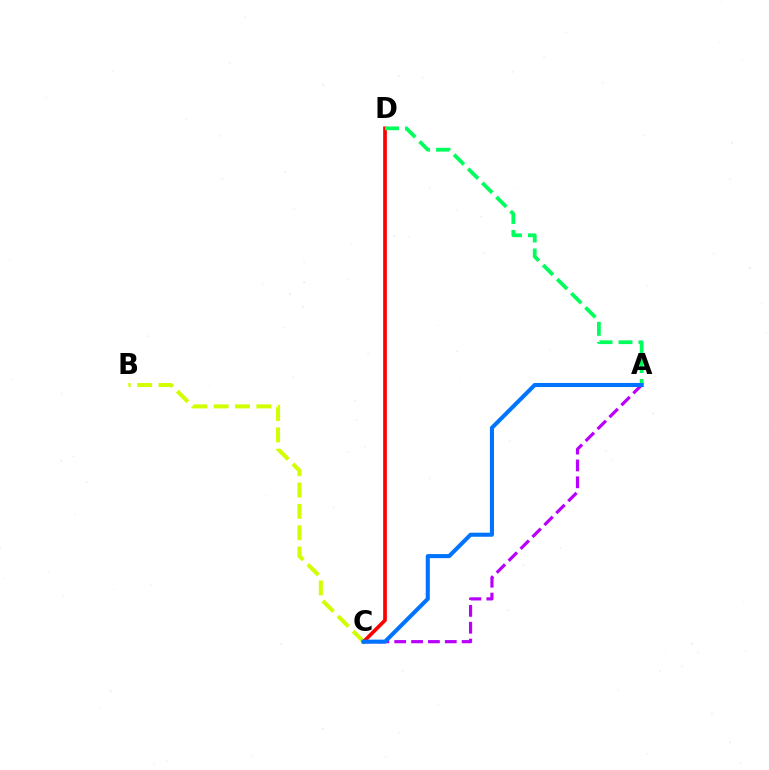{('A', 'C'): [{'color': '#b900ff', 'line_style': 'dashed', 'thickness': 2.29}, {'color': '#0074ff', 'line_style': 'solid', 'thickness': 2.93}], ('B', 'C'): [{'color': '#d1ff00', 'line_style': 'dashed', 'thickness': 2.9}], ('C', 'D'): [{'color': '#ff0000', 'line_style': 'solid', 'thickness': 2.64}], ('A', 'D'): [{'color': '#00ff5c', 'line_style': 'dashed', 'thickness': 2.71}]}